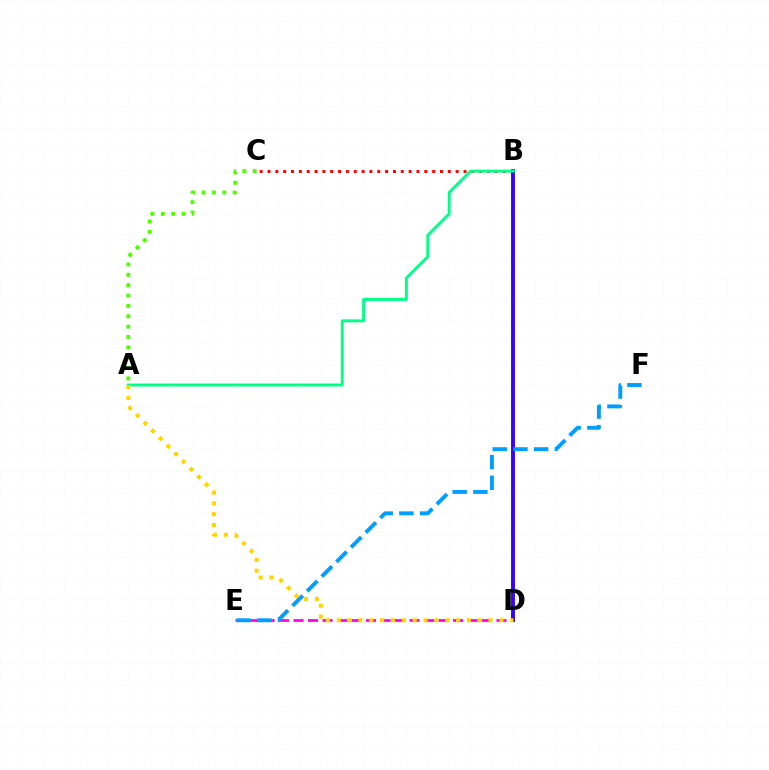{('A', 'C'): [{'color': '#4fff00', 'line_style': 'dotted', 'thickness': 2.81}], ('B', 'C'): [{'color': '#ff0000', 'line_style': 'dotted', 'thickness': 2.13}], ('B', 'D'): [{'color': '#3700ff', 'line_style': 'solid', 'thickness': 2.81}], ('A', 'B'): [{'color': '#00ff86', 'line_style': 'solid', 'thickness': 2.11}], ('D', 'E'): [{'color': '#ff00ed', 'line_style': 'dashed', 'thickness': 1.97}], ('A', 'D'): [{'color': '#ffd500', 'line_style': 'dotted', 'thickness': 2.95}], ('E', 'F'): [{'color': '#009eff', 'line_style': 'dashed', 'thickness': 2.81}]}